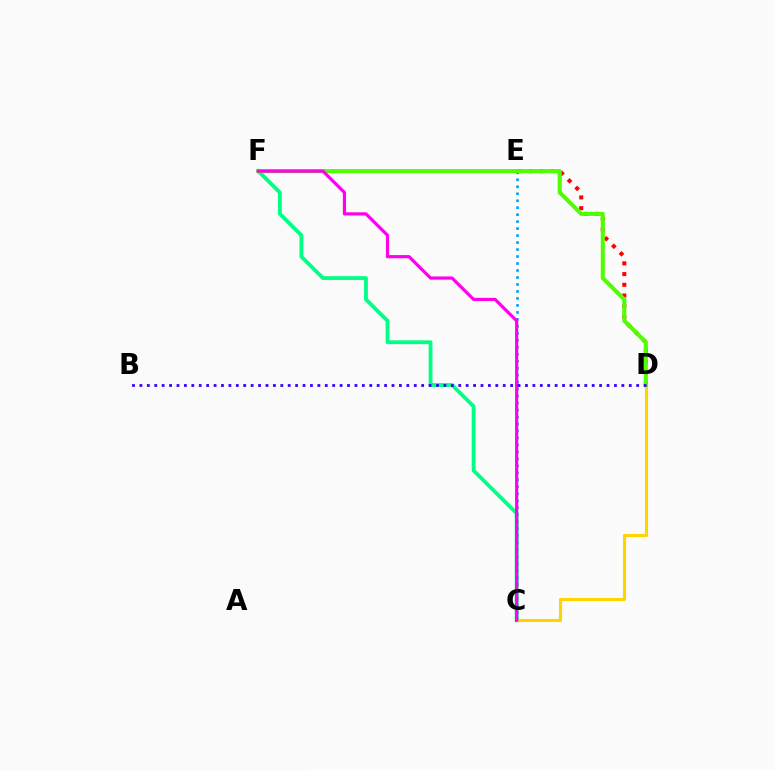{('C', 'E'): [{'color': '#009eff', 'line_style': 'dotted', 'thickness': 1.9}], ('C', 'F'): [{'color': '#00ff86', 'line_style': 'solid', 'thickness': 2.74}, {'color': '#ff00ed', 'line_style': 'solid', 'thickness': 2.3}], ('D', 'E'): [{'color': '#ff0000', 'line_style': 'dotted', 'thickness': 2.91}], ('C', 'D'): [{'color': '#ffd500', 'line_style': 'solid', 'thickness': 2.24}], ('D', 'F'): [{'color': '#4fff00', 'line_style': 'solid', 'thickness': 2.91}], ('B', 'D'): [{'color': '#3700ff', 'line_style': 'dotted', 'thickness': 2.01}]}